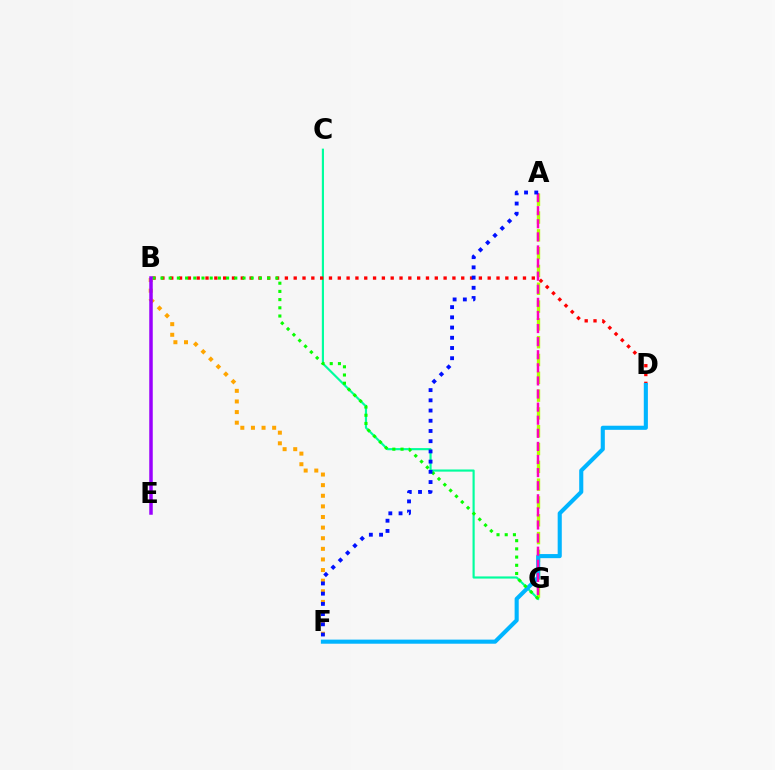{('C', 'G'): [{'color': '#00ff9d', 'line_style': 'solid', 'thickness': 1.56}], ('A', 'G'): [{'color': '#b3ff00', 'line_style': 'dashed', 'thickness': 2.42}, {'color': '#ff00bd', 'line_style': 'dashed', 'thickness': 1.78}], ('B', 'D'): [{'color': '#ff0000', 'line_style': 'dotted', 'thickness': 2.4}], ('D', 'F'): [{'color': '#00b5ff', 'line_style': 'solid', 'thickness': 2.95}], ('B', 'G'): [{'color': '#08ff00', 'line_style': 'dotted', 'thickness': 2.23}], ('B', 'F'): [{'color': '#ffa500', 'line_style': 'dotted', 'thickness': 2.88}], ('B', 'E'): [{'color': '#9b00ff', 'line_style': 'solid', 'thickness': 2.52}], ('A', 'F'): [{'color': '#0010ff', 'line_style': 'dotted', 'thickness': 2.78}]}